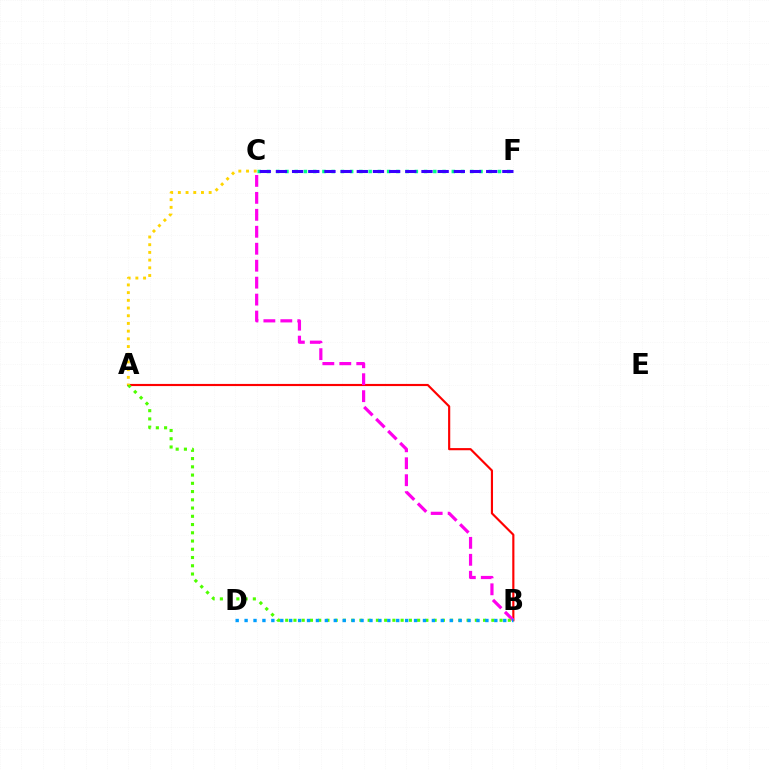{('A', 'B'): [{'color': '#ff0000', 'line_style': 'solid', 'thickness': 1.55}, {'color': '#4fff00', 'line_style': 'dotted', 'thickness': 2.24}], ('B', 'C'): [{'color': '#ff00ed', 'line_style': 'dashed', 'thickness': 2.3}], ('C', 'F'): [{'color': '#00ff86', 'line_style': 'dotted', 'thickness': 2.51}, {'color': '#3700ff', 'line_style': 'dashed', 'thickness': 2.2}], ('A', 'C'): [{'color': '#ffd500', 'line_style': 'dotted', 'thickness': 2.09}], ('B', 'D'): [{'color': '#009eff', 'line_style': 'dotted', 'thickness': 2.42}]}